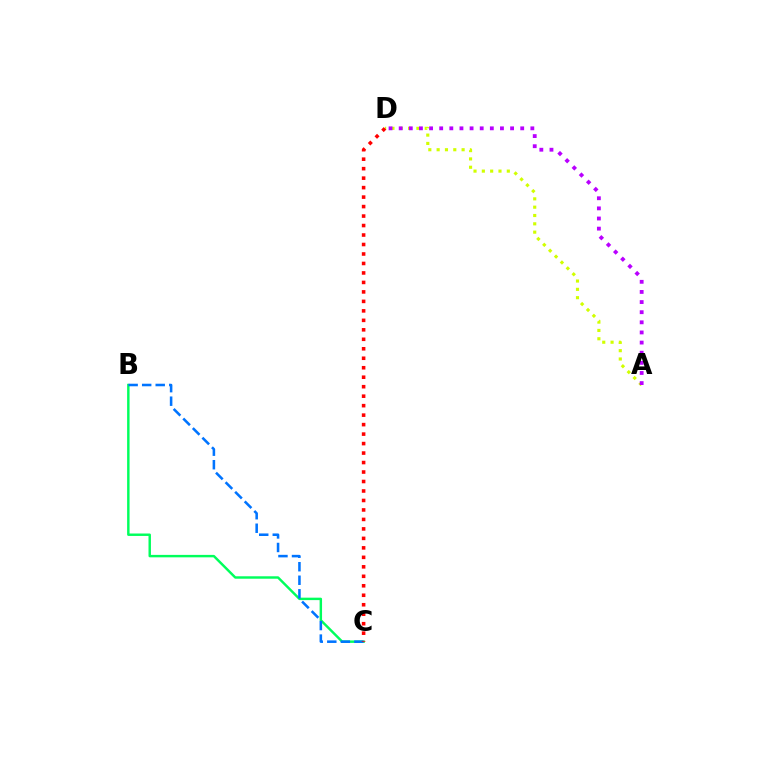{('B', 'C'): [{'color': '#00ff5c', 'line_style': 'solid', 'thickness': 1.76}, {'color': '#0074ff', 'line_style': 'dashed', 'thickness': 1.84}], ('A', 'D'): [{'color': '#d1ff00', 'line_style': 'dotted', 'thickness': 2.26}, {'color': '#b900ff', 'line_style': 'dotted', 'thickness': 2.75}], ('C', 'D'): [{'color': '#ff0000', 'line_style': 'dotted', 'thickness': 2.58}]}